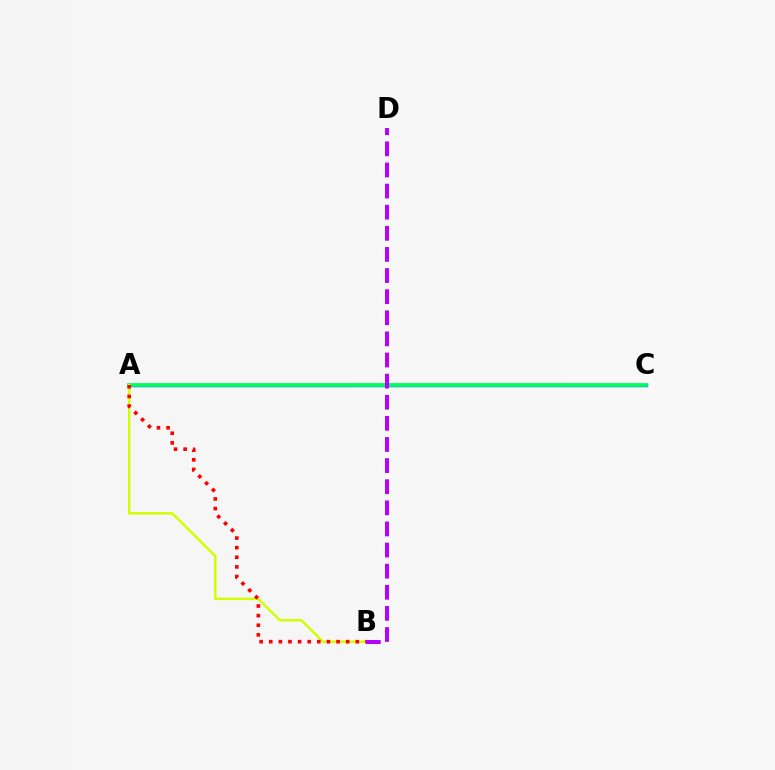{('A', 'C'): [{'color': '#0074ff', 'line_style': 'solid', 'thickness': 2.51}, {'color': '#00ff5c', 'line_style': 'solid', 'thickness': 2.63}], ('A', 'B'): [{'color': '#d1ff00', 'line_style': 'solid', 'thickness': 1.77}, {'color': '#ff0000', 'line_style': 'dotted', 'thickness': 2.61}], ('B', 'D'): [{'color': '#b900ff', 'line_style': 'dashed', 'thickness': 2.87}]}